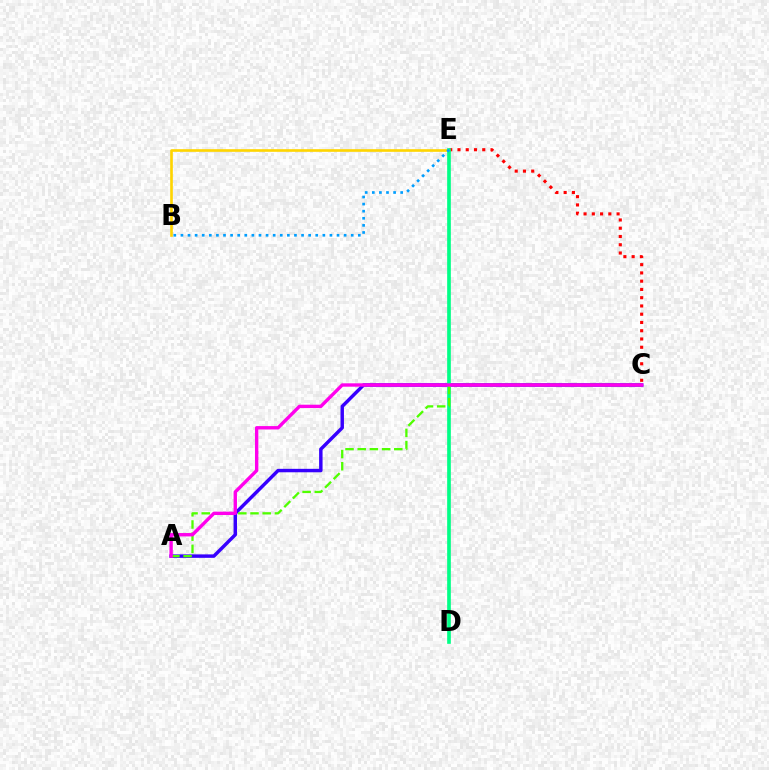{('A', 'C'): [{'color': '#3700ff', 'line_style': 'solid', 'thickness': 2.48}, {'color': '#4fff00', 'line_style': 'dashed', 'thickness': 1.66}, {'color': '#ff00ed', 'line_style': 'solid', 'thickness': 2.43}], ('B', 'E'): [{'color': '#ffd500', 'line_style': 'solid', 'thickness': 1.9}, {'color': '#009eff', 'line_style': 'dotted', 'thickness': 1.93}], ('C', 'E'): [{'color': '#ff0000', 'line_style': 'dotted', 'thickness': 2.24}], ('D', 'E'): [{'color': '#00ff86', 'line_style': 'solid', 'thickness': 2.64}]}